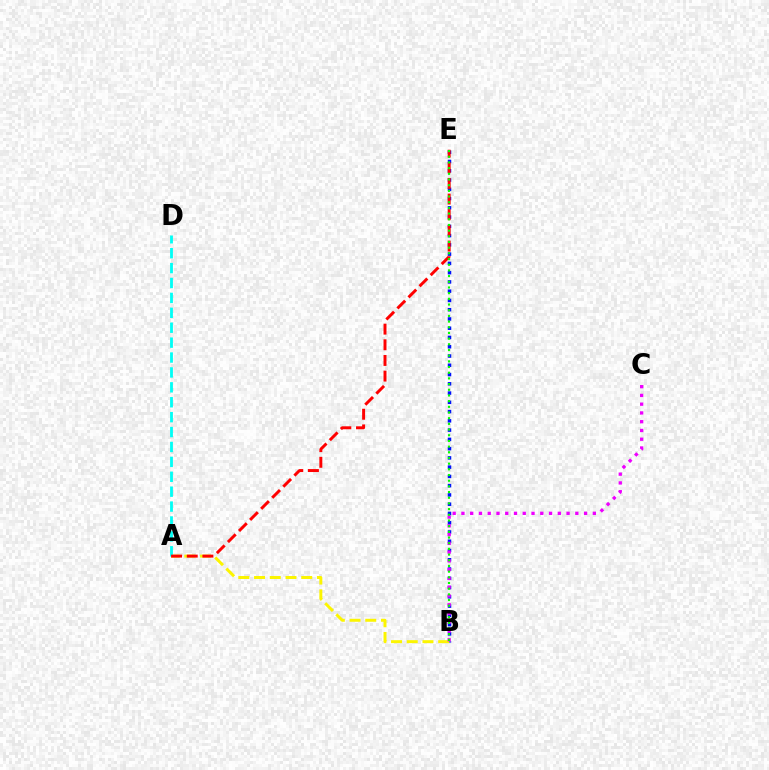{('B', 'E'): [{'color': '#0010ff', 'line_style': 'dotted', 'thickness': 2.52}, {'color': '#08ff00', 'line_style': 'dotted', 'thickness': 1.54}], ('A', 'B'): [{'color': '#fcf500', 'line_style': 'dashed', 'thickness': 2.14}], ('A', 'D'): [{'color': '#00fff6', 'line_style': 'dashed', 'thickness': 2.02}], ('A', 'E'): [{'color': '#ff0000', 'line_style': 'dashed', 'thickness': 2.13}], ('B', 'C'): [{'color': '#ee00ff', 'line_style': 'dotted', 'thickness': 2.38}]}